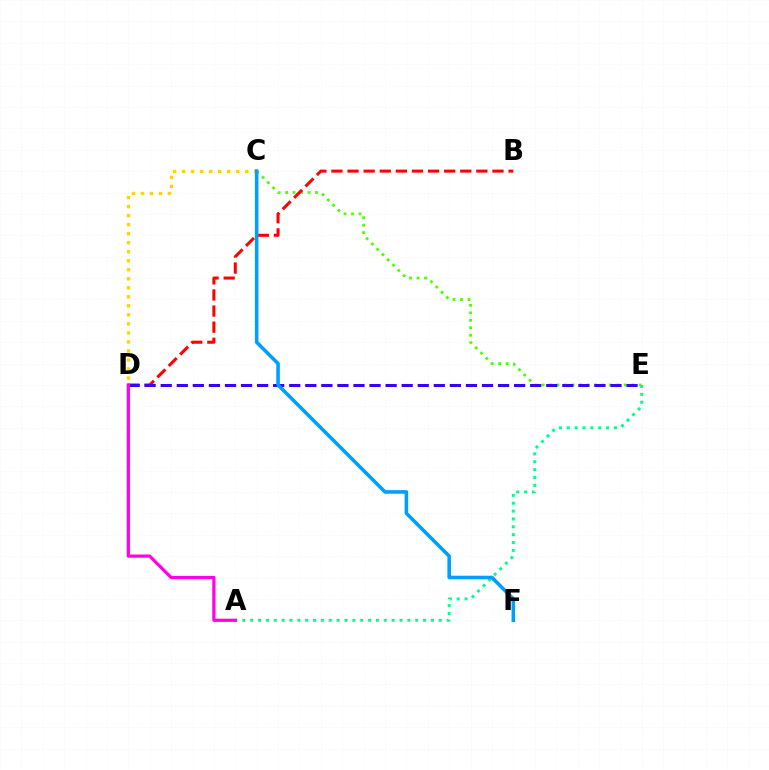{('C', 'E'): [{'color': '#4fff00', 'line_style': 'dotted', 'thickness': 2.03}], ('B', 'D'): [{'color': '#ff0000', 'line_style': 'dashed', 'thickness': 2.19}], ('A', 'E'): [{'color': '#00ff86', 'line_style': 'dotted', 'thickness': 2.14}], ('D', 'E'): [{'color': '#3700ff', 'line_style': 'dashed', 'thickness': 2.18}], ('C', 'D'): [{'color': '#ffd500', 'line_style': 'dotted', 'thickness': 2.45}], ('A', 'D'): [{'color': '#ff00ed', 'line_style': 'solid', 'thickness': 2.32}], ('C', 'F'): [{'color': '#009eff', 'line_style': 'solid', 'thickness': 2.58}]}